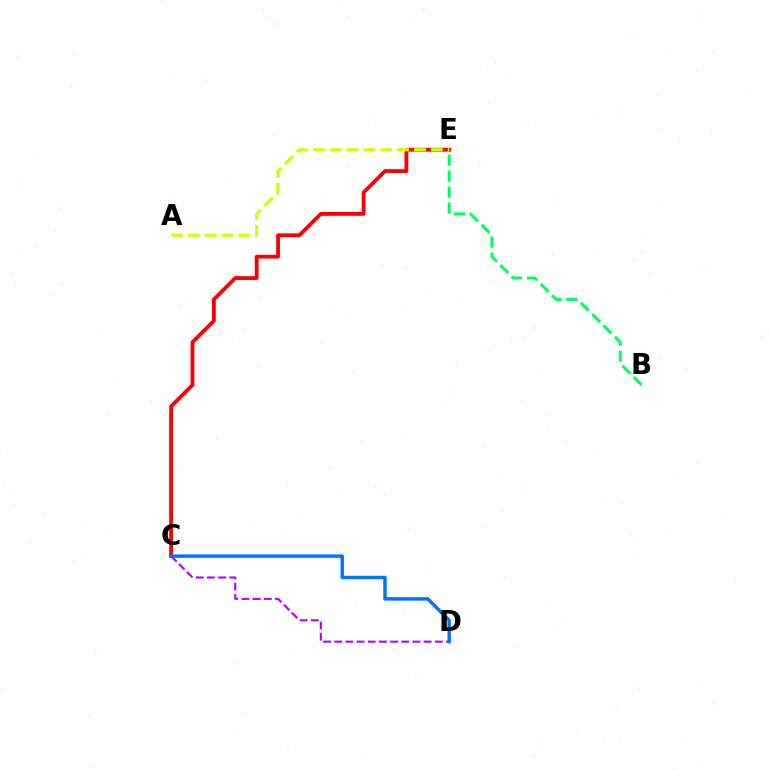{('C', 'E'): [{'color': '#ff0000', 'line_style': 'solid', 'thickness': 2.76}], ('A', 'E'): [{'color': '#d1ff00', 'line_style': 'dashed', 'thickness': 2.29}], ('C', 'D'): [{'color': '#b900ff', 'line_style': 'dashed', 'thickness': 1.52}, {'color': '#0074ff', 'line_style': 'solid', 'thickness': 2.49}], ('B', 'E'): [{'color': '#00ff5c', 'line_style': 'dashed', 'thickness': 2.18}]}